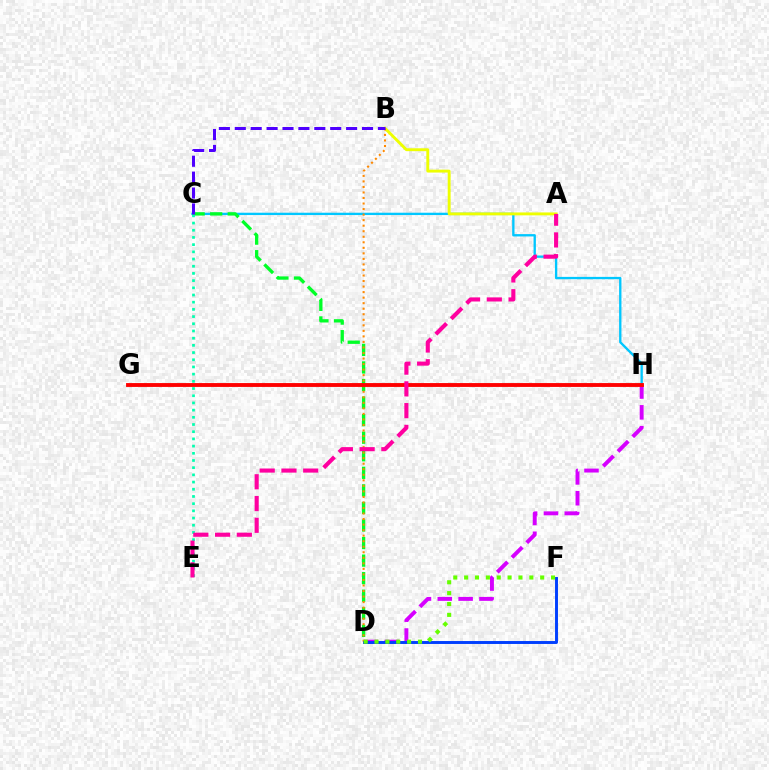{('C', 'H'): [{'color': '#00c7ff', 'line_style': 'solid', 'thickness': 1.68}], ('D', 'H'): [{'color': '#d600ff', 'line_style': 'dashed', 'thickness': 2.83}], ('C', 'D'): [{'color': '#00ff27', 'line_style': 'dashed', 'thickness': 2.39}], ('A', 'B'): [{'color': '#eeff00', 'line_style': 'solid', 'thickness': 2.09}], ('B', 'D'): [{'color': '#ff8800', 'line_style': 'dotted', 'thickness': 1.5}], ('D', 'F'): [{'color': '#003fff', 'line_style': 'solid', 'thickness': 2.11}, {'color': '#66ff00', 'line_style': 'dotted', 'thickness': 2.95}], ('G', 'H'): [{'color': '#ff0000', 'line_style': 'solid', 'thickness': 2.78}], ('C', 'E'): [{'color': '#00ffaf', 'line_style': 'dotted', 'thickness': 1.95}], ('A', 'E'): [{'color': '#ff00a0', 'line_style': 'dashed', 'thickness': 2.96}], ('B', 'C'): [{'color': '#4f00ff', 'line_style': 'dashed', 'thickness': 2.16}]}